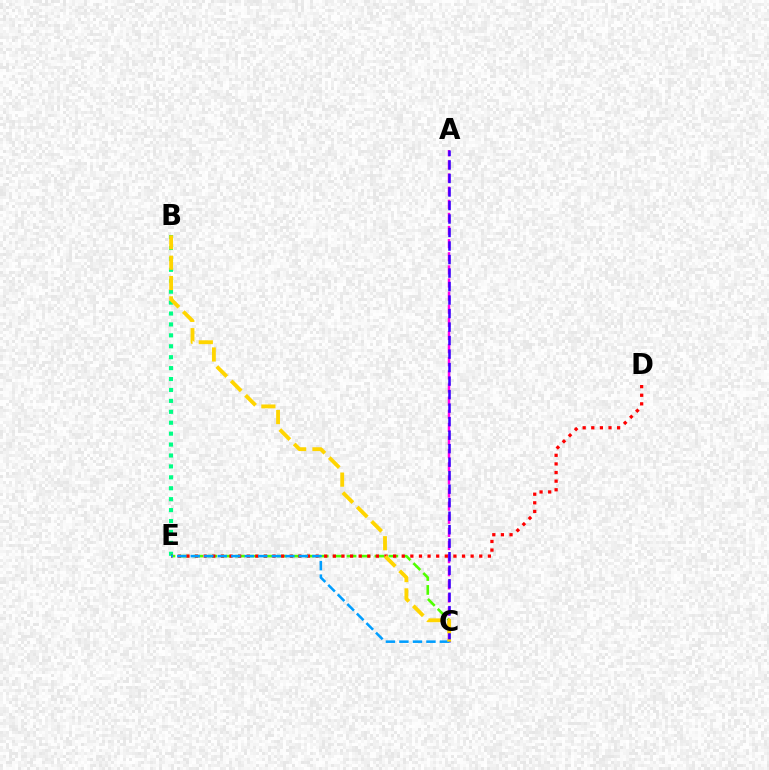{('C', 'E'): [{'color': '#4fff00', 'line_style': 'dashed', 'thickness': 1.89}, {'color': '#009eff', 'line_style': 'dashed', 'thickness': 1.83}], ('B', 'E'): [{'color': '#00ff86', 'line_style': 'dotted', 'thickness': 2.97}], ('A', 'C'): [{'color': '#ff00ed', 'line_style': 'dashed', 'thickness': 1.78}, {'color': '#3700ff', 'line_style': 'dashed', 'thickness': 1.84}], ('D', 'E'): [{'color': '#ff0000', 'line_style': 'dotted', 'thickness': 2.34}], ('B', 'C'): [{'color': '#ffd500', 'line_style': 'dashed', 'thickness': 2.76}]}